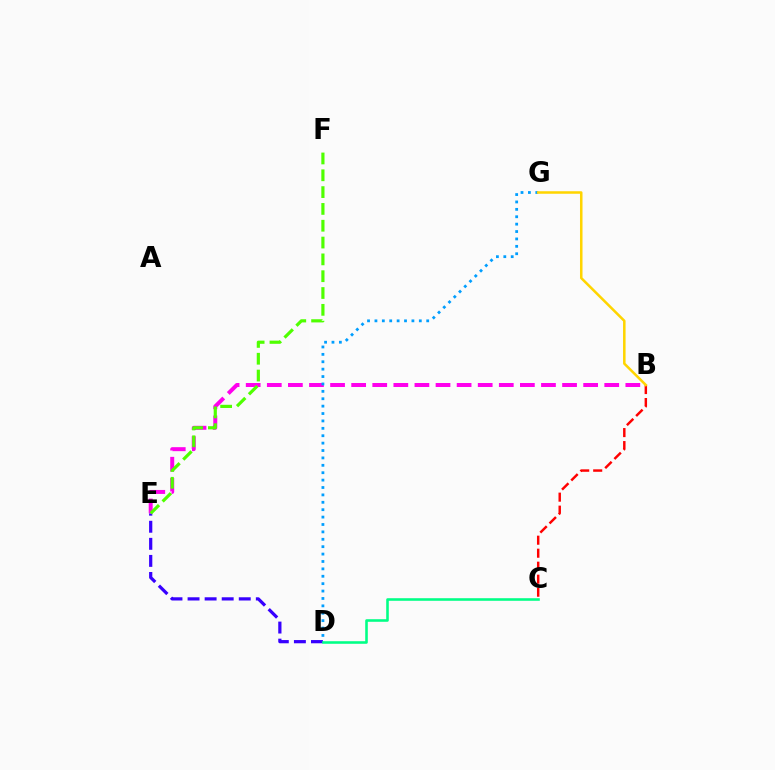{('D', 'E'): [{'color': '#3700ff', 'line_style': 'dashed', 'thickness': 2.32}], ('B', 'C'): [{'color': '#ff0000', 'line_style': 'dashed', 'thickness': 1.77}], ('B', 'E'): [{'color': '#ff00ed', 'line_style': 'dashed', 'thickness': 2.87}], ('E', 'F'): [{'color': '#4fff00', 'line_style': 'dashed', 'thickness': 2.28}], ('D', 'G'): [{'color': '#009eff', 'line_style': 'dotted', 'thickness': 2.01}], ('C', 'D'): [{'color': '#00ff86', 'line_style': 'solid', 'thickness': 1.86}], ('B', 'G'): [{'color': '#ffd500', 'line_style': 'solid', 'thickness': 1.82}]}